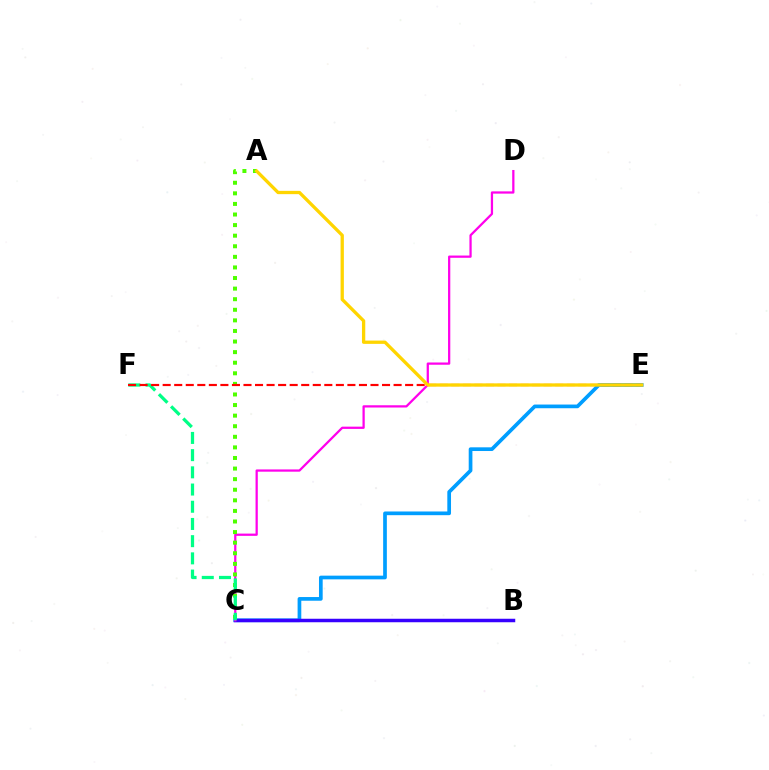{('C', 'E'): [{'color': '#009eff', 'line_style': 'solid', 'thickness': 2.66}], ('B', 'C'): [{'color': '#3700ff', 'line_style': 'solid', 'thickness': 2.51}], ('C', 'D'): [{'color': '#ff00ed', 'line_style': 'solid', 'thickness': 1.62}], ('A', 'C'): [{'color': '#4fff00', 'line_style': 'dotted', 'thickness': 2.88}], ('C', 'F'): [{'color': '#00ff86', 'line_style': 'dashed', 'thickness': 2.34}], ('E', 'F'): [{'color': '#ff0000', 'line_style': 'dashed', 'thickness': 1.57}], ('A', 'E'): [{'color': '#ffd500', 'line_style': 'solid', 'thickness': 2.38}]}